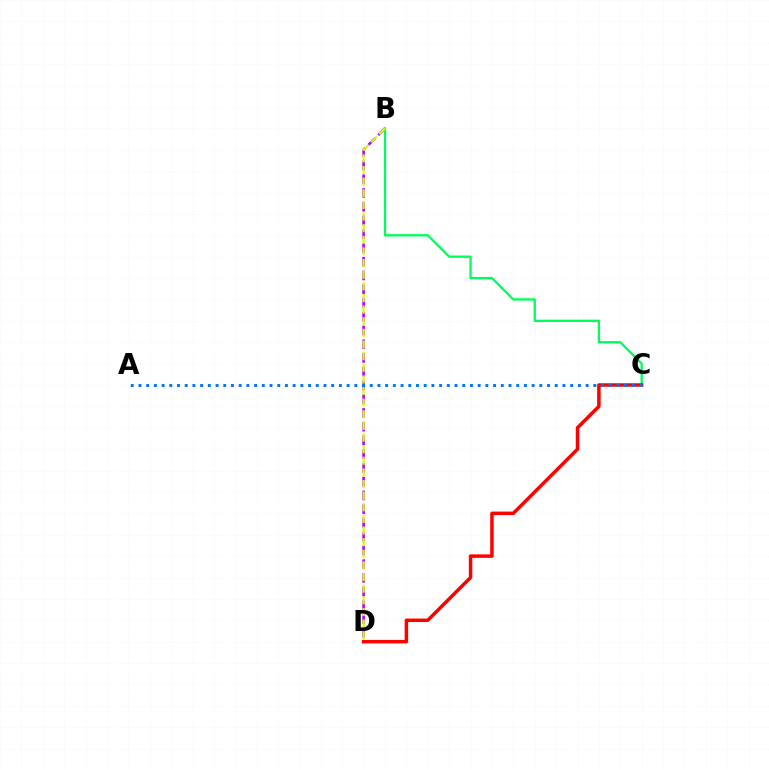{('B', 'D'): [{'color': '#b900ff', 'line_style': 'dashed', 'thickness': 1.87}, {'color': '#d1ff00', 'line_style': 'dashed', 'thickness': 1.58}], ('B', 'C'): [{'color': '#00ff5c', 'line_style': 'solid', 'thickness': 1.67}], ('C', 'D'): [{'color': '#ff0000', 'line_style': 'solid', 'thickness': 2.5}], ('A', 'C'): [{'color': '#0074ff', 'line_style': 'dotted', 'thickness': 2.09}]}